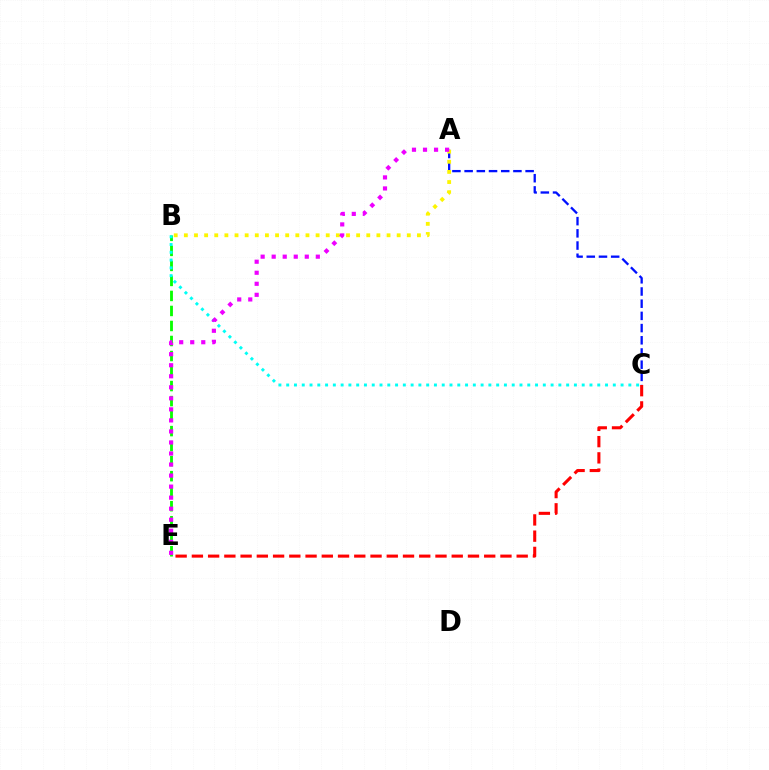{('C', 'E'): [{'color': '#ff0000', 'line_style': 'dashed', 'thickness': 2.21}], ('B', 'E'): [{'color': '#08ff00', 'line_style': 'dashed', 'thickness': 2.04}], ('A', 'C'): [{'color': '#0010ff', 'line_style': 'dashed', 'thickness': 1.66}], ('B', 'C'): [{'color': '#00fff6', 'line_style': 'dotted', 'thickness': 2.11}], ('A', 'B'): [{'color': '#fcf500', 'line_style': 'dotted', 'thickness': 2.75}], ('A', 'E'): [{'color': '#ee00ff', 'line_style': 'dotted', 'thickness': 3.0}]}